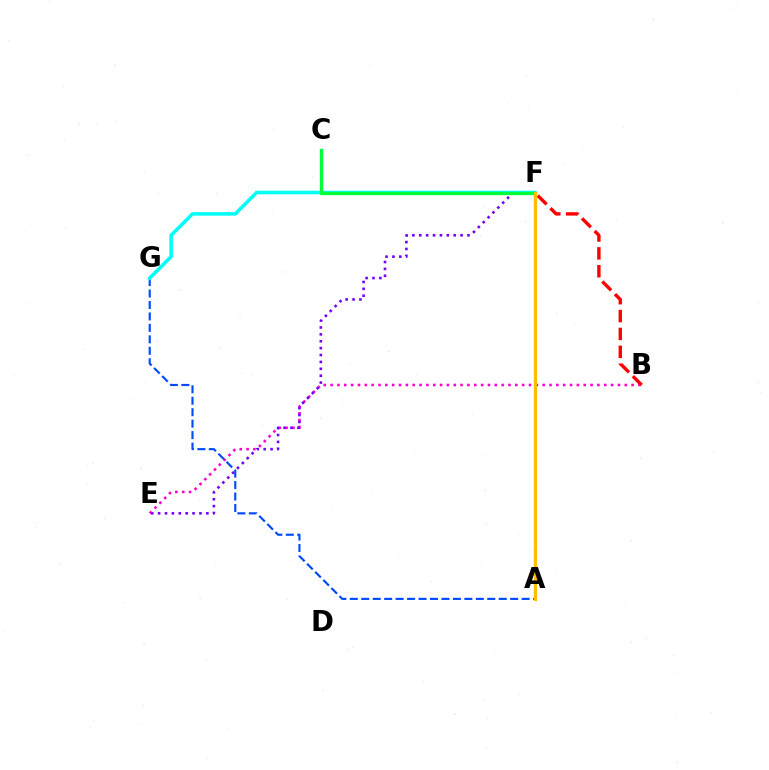{('B', 'E'): [{'color': '#ff00cf', 'line_style': 'dotted', 'thickness': 1.86}], ('A', 'G'): [{'color': '#004bff', 'line_style': 'dashed', 'thickness': 1.56}], ('E', 'F'): [{'color': '#7200ff', 'line_style': 'dotted', 'thickness': 1.87}], ('A', 'F'): [{'color': '#84ff00', 'line_style': 'solid', 'thickness': 1.66}, {'color': '#ffbd00', 'line_style': 'solid', 'thickness': 2.23}], ('F', 'G'): [{'color': '#00fff6', 'line_style': 'solid', 'thickness': 2.55}], ('C', 'F'): [{'color': '#00ff39', 'line_style': 'solid', 'thickness': 2.4}], ('B', 'F'): [{'color': '#ff0000', 'line_style': 'dashed', 'thickness': 2.43}]}